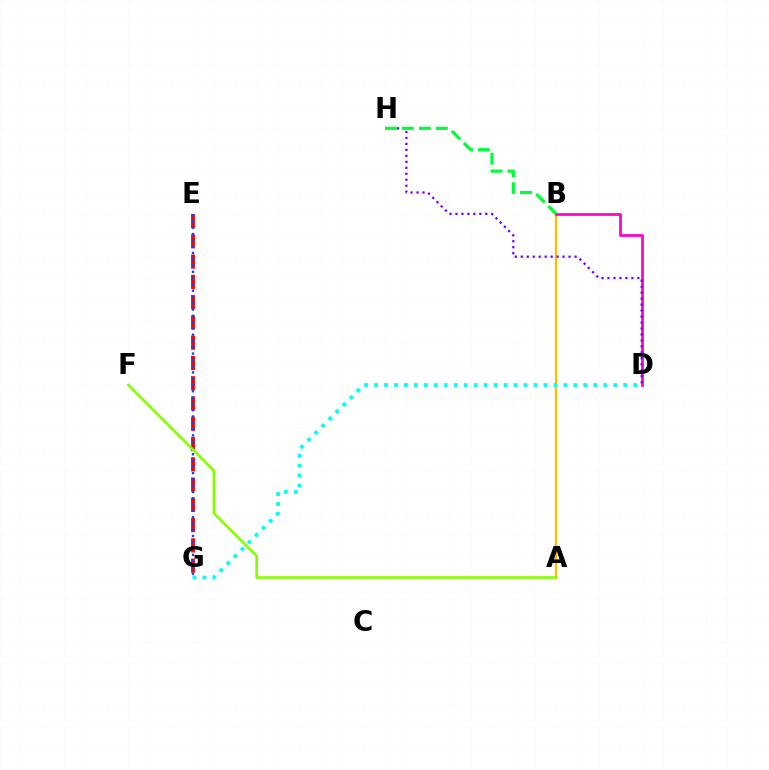{('E', 'G'): [{'color': '#ff0000', 'line_style': 'dashed', 'thickness': 2.75}, {'color': '#004bff', 'line_style': 'dotted', 'thickness': 1.71}], ('A', 'B'): [{'color': '#ffbd00', 'line_style': 'solid', 'thickness': 1.67}], ('B', 'D'): [{'color': '#ff00cf', 'line_style': 'solid', 'thickness': 1.97}], ('D', 'H'): [{'color': '#7200ff', 'line_style': 'dotted', 'thickness': 1.62}], ('D', 'G'): [{'color': '#00fff6', 'line_style': 'dotted', 'thickness': 2.71}], ('A', 'F'): [{'color': '#84ff00', 'line_style': 'solid', 'thickness': 1.89}], ('B', 'H'): [{'color': '#00ff39', 'line_style': 'dashed', 'thickness': 2.31}]}